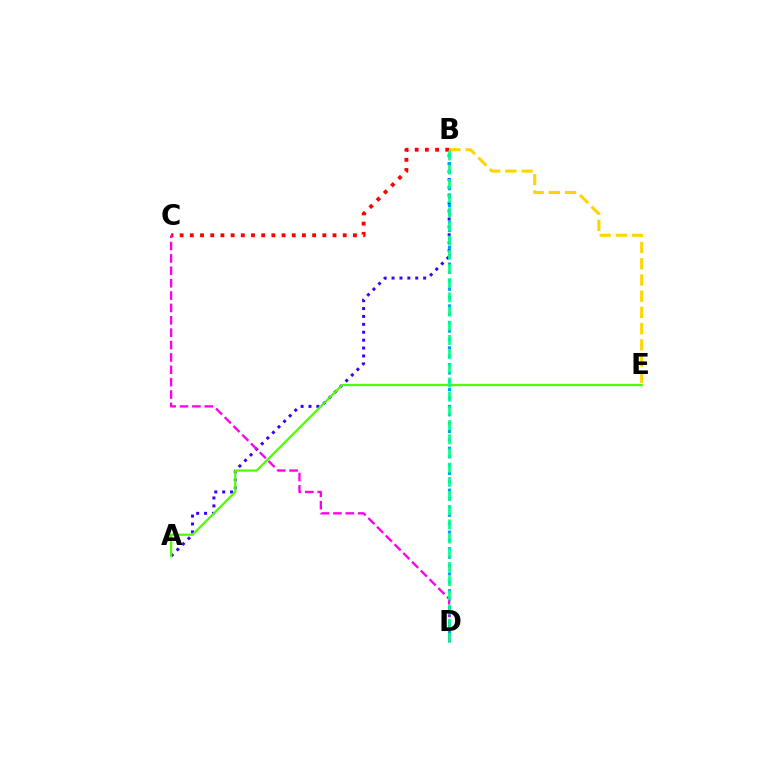{('A', 'B'): [{'color': '#3700ff', 'line_style': 'dotted', 'thickness': 2.15}], ('B', 'C'): [{'color': '#ff0000', 'line_style': 'dotted', 'thickness': 2.77}], ('B', 'E'): [{'color': '#ffd500', 'line_style': 'dashed', 'thickness': 2.2}], ('B', 'D'): [{'color': '#009eff', 'line_style': 'dotted', 'thickness': 2.28}, {'color': '#00ff86', 'line_style': 'dashed', 'thickness': 1.93}], ('C', 'D'): [{'color': '#ff00ed', 'line_style': 'dashed', 'thickness': 1.68}], ('A', 'E'): [{'color': '#4fff00', 'line_style': 'solid', 'thickness': 1.63}]}